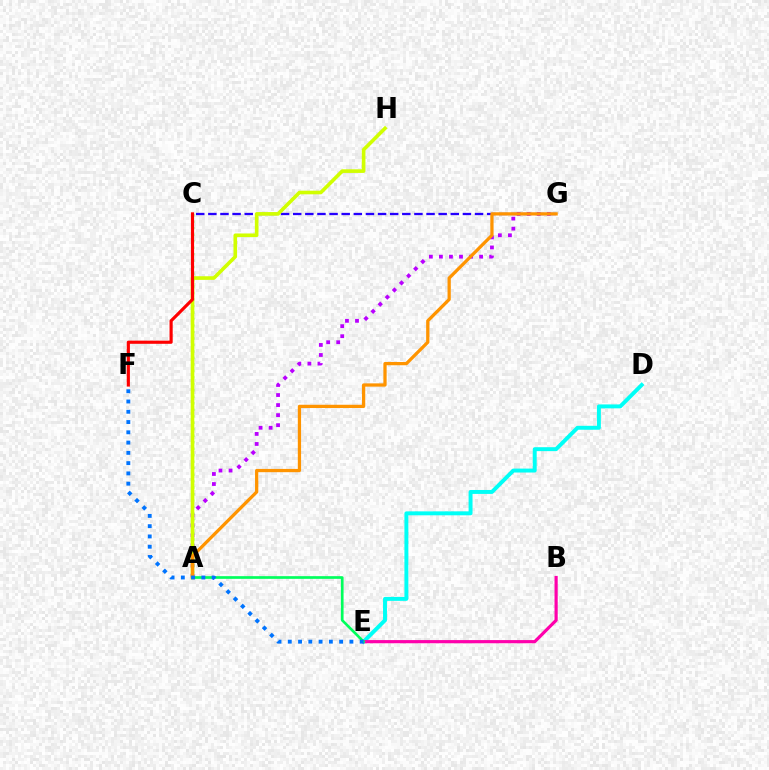{('C', 'G'): [{'color': '#2500ff', 'line_style': 'dashed', 'thickness': 1.65}], ('A', 'G'): [{'color': '#b900ff', 'line_style': 'dotted', 'thickness': 2.73}, {'color': '#ff9400', 'line_style': 'solid', 'thickness': 2.34}], ('A', 'C'): [{'color': '#3dff00', 'line_style': 'dotted', 'thickness': 1.76}], ('D', 'E'): [{'color': '#00fff6', 'line_style': 'solid', 'thickness': 2.83}], ('B', 'E'): [{'color': '#ff00ac', 'line_style': 'solid', 'thickness': 2.28}], ('A', 'H'): [{'color': '#d1ff00', 'line_style': 'solid', 'thickness': 2.61}], ('C', 'F'): [{'color': '#ff0000', 'line_style': 'solid', 'thickness': 2.27}], ('A', 'E'): [{'color': '#00ff5c', 'line_style': 'solid', 'thickness': 1.93}], ('E', 'F'): [{'color': '#0074ff', 'line_style': 'dotted', 'thickness': 2.79}]}